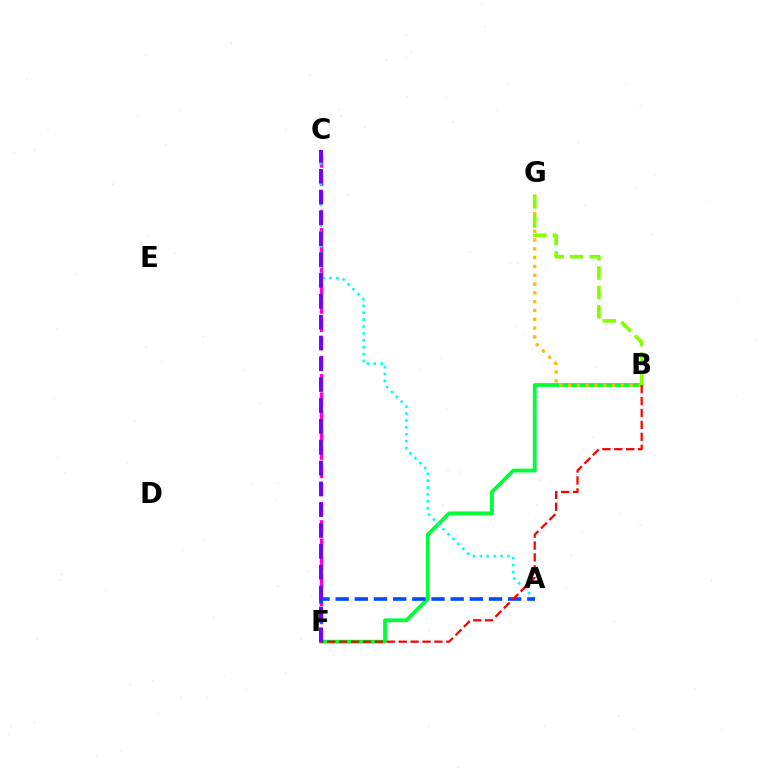{('B', 'F'): [{'color': '#00ff39', 'line_style': 'solid', 'thickness': 2.74}, {'color': '#ff0000', 'line_style': 'dashed', 'thickness': 1.62}], ('C', 'F'): [{'color': '#ff00cf', 'line_style': 'dashed', 'thickness': 2.48}, {'color': '#7200ff', 'line_style': 'dashed', 'thickness': 2.83}], ('B', 'G'): [{'color': '#ffbd00', 'line_style': 'dotted', 'thickness': 2.39}, {'color': '#84ff00', 'line_style': 'dashed', 'thickness': 2.63}], ('A', 'C'): [{'color': '#00fff6', 'line_style': 'dotted', 'thickness': 1.88}], ('A', 'F'): [{'color': '#004bff', 'line_style': 'dashed', 'thickness': 2.6}]}